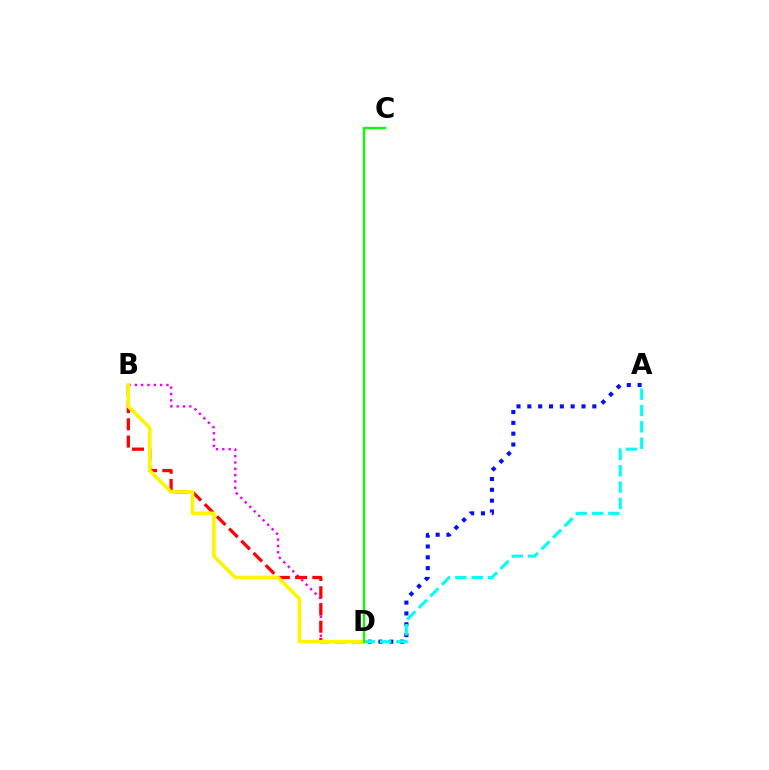{('A', 'D'): [{'color': '#0010ff', 'line_style': 'dotted', 'thickness': 2.94}, {'color': '#00fff6', 'line_style': 'dashed', 'thickness': 2.22}], ('B', 'D'): [{'color': '#ee00ff', 'line_style': 'dotted', 'thickness': 1.72}, {'color': '#ff0000', 'line_style': 'dashed', 'thickness': 2.34}, {'color': '#fcf500', 'line_style': 'solid', 'thickness': 2.6}], ('C', 'D'): [{'color': '#08ff00', 'line_style': 'solid', 'thickness': 1.68}]}